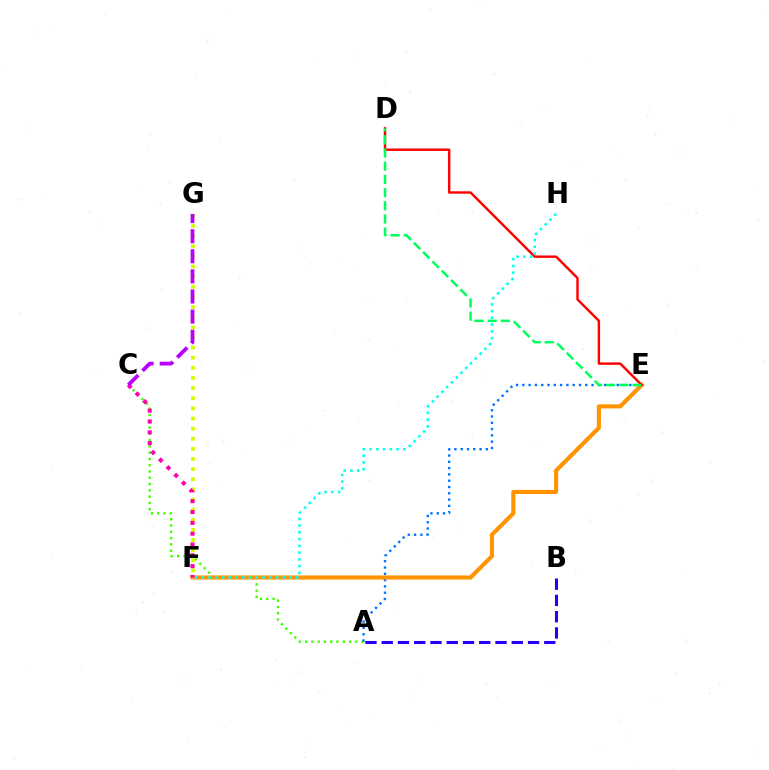{('A', 'C'): [{'color': '#3dff00', 'line_style': 'dotted', 'thickness': 1.71}], ('A', 'E'): [{'color': '#0074ff', 'line_style': 'dotted', 'thickness': 1.71}], ('E', 'F'): [{'color': '#ff9400', 'line_style': 'solid', 'thickness': 2.96}], ('D', 'E'): [{'color': '#ff0000', 'line_style': 'solid', 'thickness': 1.74}, {'color': '#00ff5c', 'line_style': 'dashed', 'thickness': 1.79}], ('F', 'G'): [{'color': '#d1ff00', 'line_style': 'dotted', 'thickness': 2.75}], ('F', 'H'): [{'color': '#00fff6', 'line_style': 'dotted', 'thickness': 1.83}], ('C', 'F'): [{'color': '#ff00ac', 'line_style': 'dotted', 'thickness': 2.94}], ('A', 'B'): [{'color': '#2500ff', 'line_style': 'dashed', 'thickness': 2.21}], ('C', 'G'): [{'color': '#b900ff', 'line_style': 'dashed', 'thickness': 2.73}]}